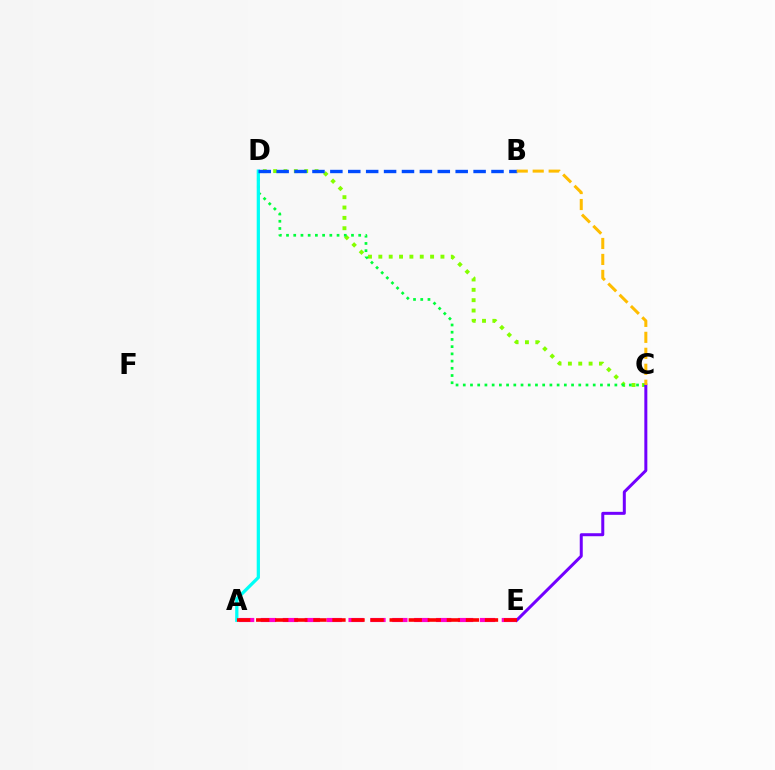{('A', 'E'): [{'color': '#ff00cf', 'line_style': 'dashed', 'thickness': 2.97}, {'color': '#ff0000', 'line_style': 'dashed', 'thickness': 2.59}], ('C', 'D'): [{'color': '#84ff00', 'line_style': 'dotted', 'thickness': 2.81}, {'color': '#00ff39', 'line_style': 'dotted', 'thickness': 1.96}], ('C', 'E'): [{'color': '#7200ff', 'line_style': 'solid', 'thickness': 2.16}], ('A', 'D'): [{'color': '#00fff6', 'line_style': 'solid', 'thickness': 2.34}], ('B', 'D'): [{'color': '#004bff', 'line_style': 'dashed', 'thickness': 2.43}], ('B', 'C'): [{'color': '#ffbd00', 'line_style': 'dashed', 'thickness': 2.17}]}